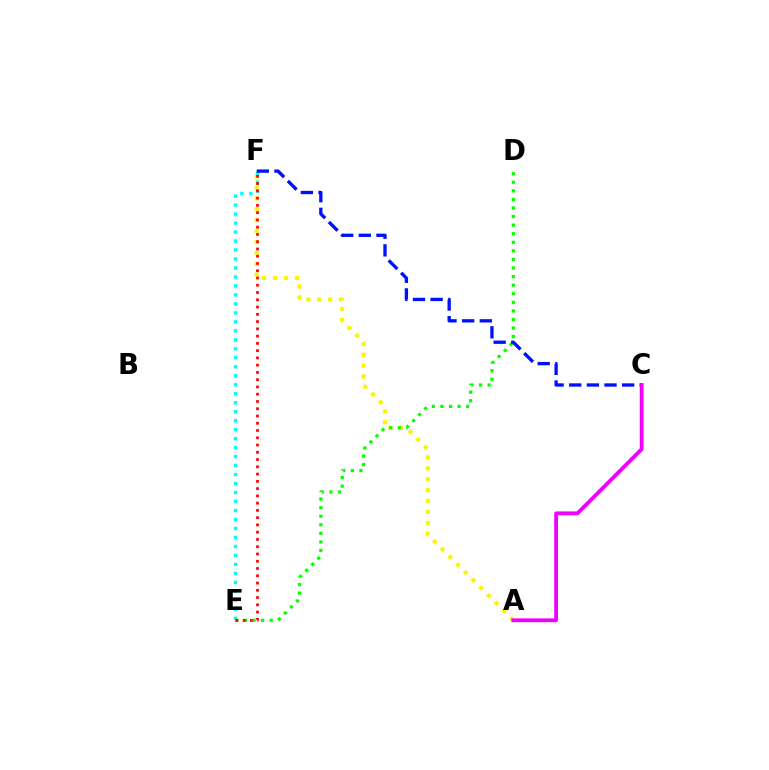{('A', 'F'): [{'color': '#fcf500', 'line_style': 'dotted', 'thickness': 2.96}], ('E', 'F'): [{'color': '#00fff6', 'line_style': 'dotted', 'thickness': 2.44}, {'color': '#ff0000', 'line_style': 'dotted', 'thickness': 1.97}], ('D', 'E'): [{'color': '#08ff00', 'line_style': 'dotted', 'thickness': 2.33}], ('C', 'F'): [{'color': '#0010ff', 'line_style': 'dashed', 'thickness': 2.4}], ('A', 'C'): [{'color': '#ee00ff', 'line_style': 'solid', 'thickness': 2.74}]}